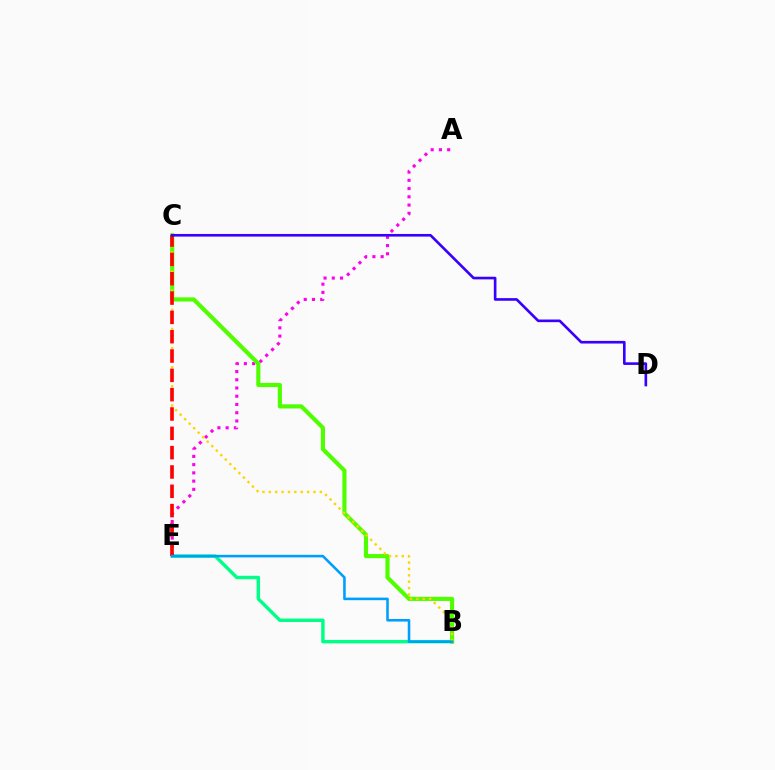{('B', 'E'): [{'color': '#00ff86', 'line_style': 'solid', 'thickness': 2.46}, {'color': '#009eff', 'line_style': 'solid', 'thickness': 1.85}], ('A', 'E'): [{'color': '#ff00ed', 'line_style': 'dotted', 'thickness': 2.24}], ('B', 'C'): [{'color': '#4fff00', 'line_style': 'solid', 'thickness': 2.98}, {'color': '#ffd500', 'line_style': 'dotted', 'thickness': 1.73}], ('C', 'E'): [{'color': '#ff0000', 'line_style': 'dashed', 'thickness': 2.62}], ('C', 'D'): [{'color': '#3700ff', 'line_style': 'solid', 'thickness': 1.9}]}